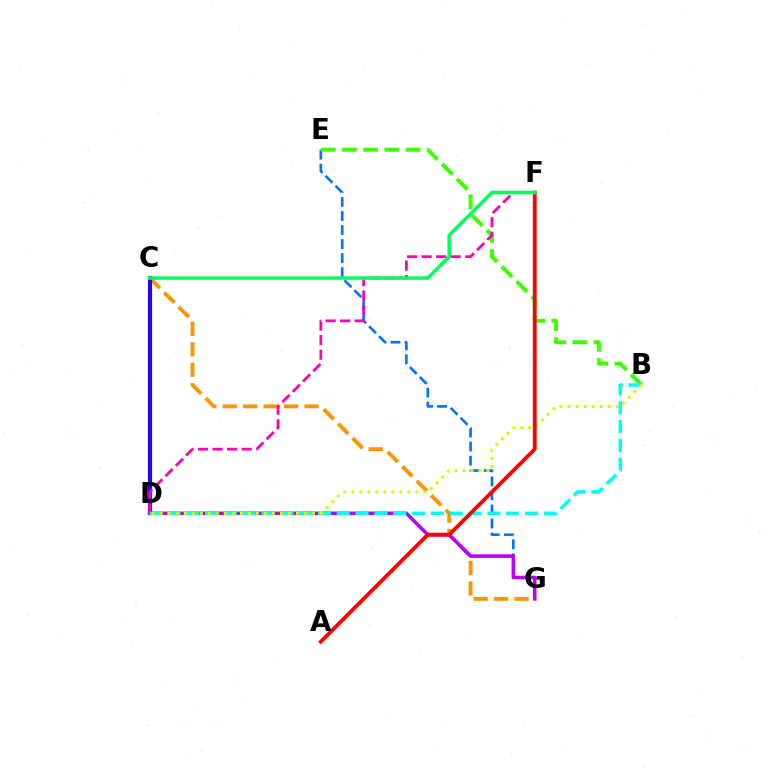{('E', 'G'): [{'color': '#0074ff', 'line_style': 'dashed', 'thickness': 1.91}], ('C', 'G'): [{'color': '#ff9400', 'line_style': 'dashed', 'thickness': 2.78}], ('B', 'E'): [{'color': '#3dff00', 'line_style': 'dashed', 'thickness': 2.88}], ('C', 'D'): [{'color': '#2500ff', 'line_style': 'solid', 'thickness': 3.0}], ('D', 'F'): [{'color': '#ff00ac', 'line_style': 'dashed', 'thickness': 1.98}], ('D', 'G'): [{'color': '#b900ff', 'line_style': 'solid', 'thickness': 2.56}], ('B', 'D'): [{'color': '#00fff6', 'line_style': 'dashed', 'thickness': 2.56}, {'color': '#d1ff00', 'line_style': 'dotted', 'thickness': 2.18}], ('A', 'F'): [{'color': '#ff0000', 'line_style': 'solid', 'thickness': 2.74}], ('C', 'F'): [{'color': '#00ff5c', 'line_style': 'solid', 'thickness': 2.51}]}